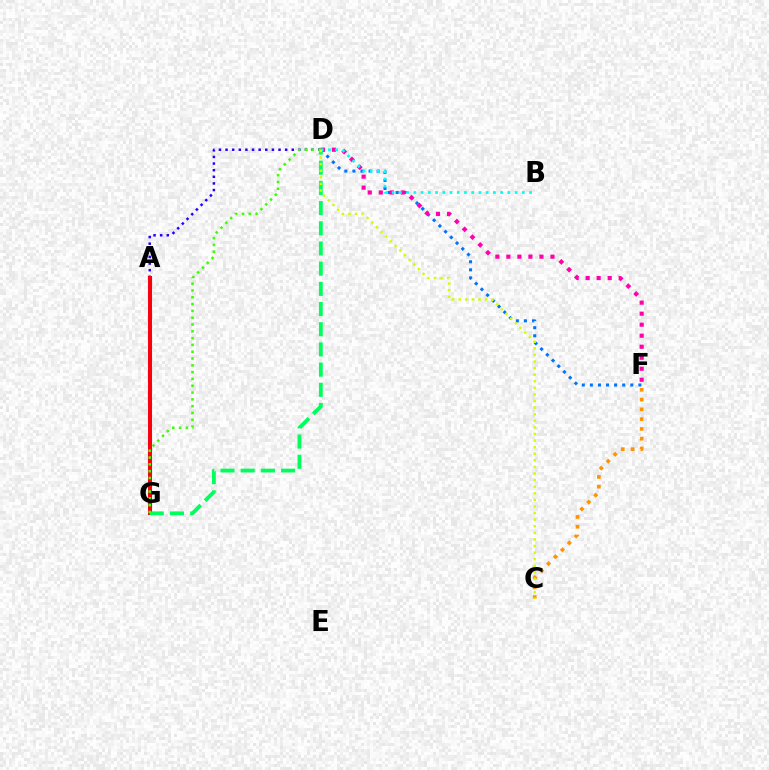{('A', 'D'): [{'color': '#2500ff', 'line_style': 'dotted', 'thickness': 1.8}], ('D', 'F'): [{'color': '#0074ff', 'line_style': 'dotted', 'thickness': 2.2}, {'color': '#ff00ac', 'line_style': 'dotted', 'thickness': 2.99}], ('C', 'F'): [{'color': '#ff9400', 'line_style': 'dotted', 'thickness': 2.66}], ('A', 'G'): [{'color': '#b900ff', 'line_style': 'solid', 'thickness': 2.92}, {'color': '#ff0000', 'line_style': 'solid', 'thickness': 2.74}], ('D', 'G'): [{'color': '#00ff5c', 'line_style': 'dashed', 'thickness': 2.74}, {'color': '#3dff00', 'line_style': 'dotted', 'thickness': 1.85}], ('B', 'D'): [{'color': '#00fff6', 'line_style': 'dotted', 'thickness': 1.96}], ('C', 'D'): [{'color': '#d1ff00', 'line_style': 'dotted', 'thickness': 1.79}]}